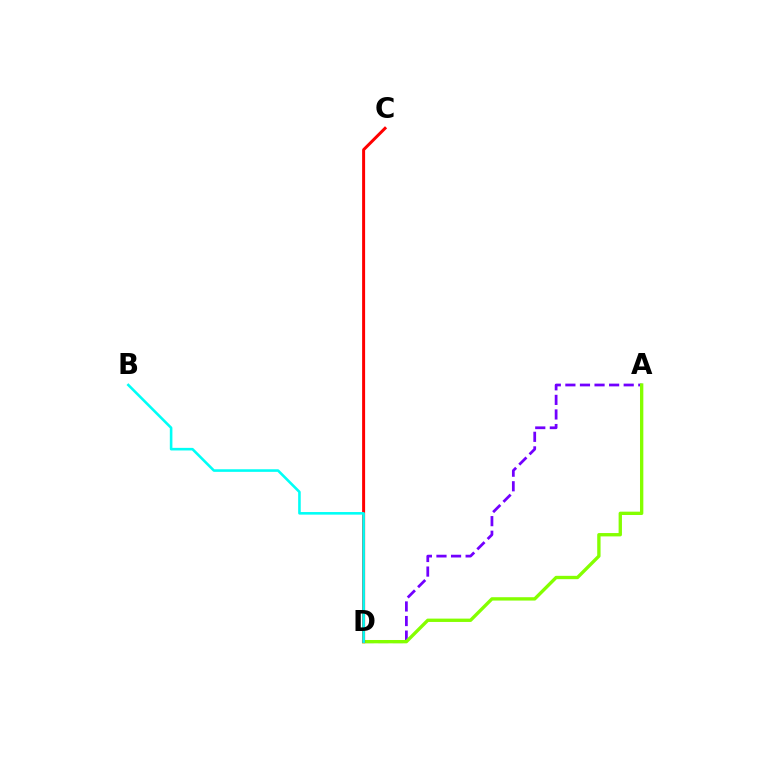{('A', 'D'): [{'color': '#7200ff', 'line_style': 'dashed', 'thickness': 1.98}, {'color': '#84ff00', 'line_style': 'solid', 'thickness': 2.41}], ('C', 'D'): [{'color': '#ff0000', 'line_style': 'solid', 'thickness': 2.15}], ('B', 'D'): [{'color': '#00fff6', 'line_style': 'solid', 'thickness': 1.86}]}